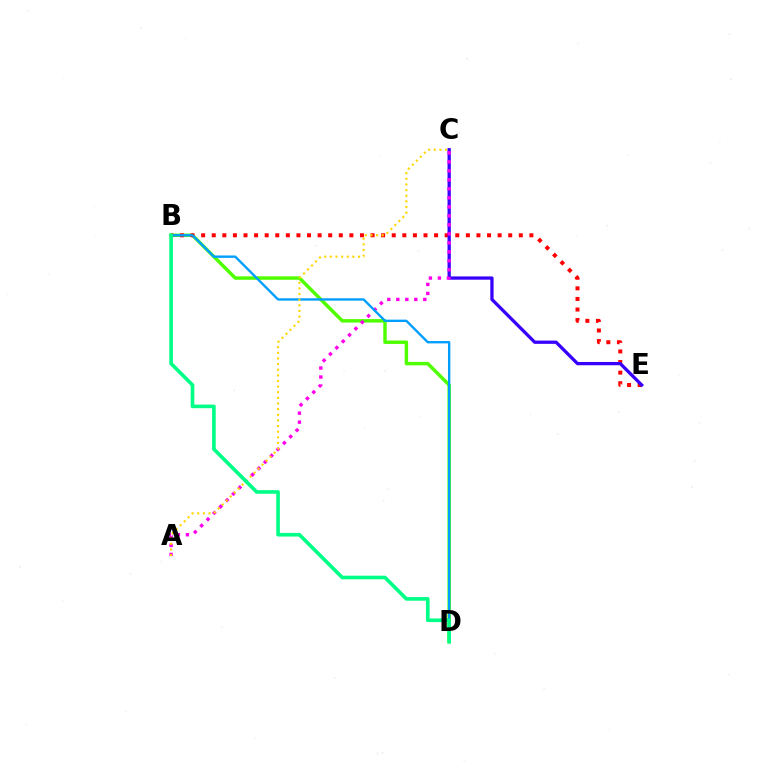{('B', 'D'): [{'color': '#4fff00', 'line_style': 'solid', 'thickness': 2.49}, {'color': '#009eff', 'line_style': 'solid', 'thickness': 1.7}, {'color': '#00ff86', 'line_style': 'solid', 'thickness': 2.61}], ('B', 'E'): [{'color': '#ff0000', 'line_style': 'dotted', 'thickness': 2.88}], ('C', 'E'): [{'color': '#3700ff', 'line_style': 'solid', 'thickness': 2.36}], ('A', 'C'): [{'color': '#ff00ed', 'line_style': 'dotted', 'thickness': 2.44}, {'color': '#ffd500', 'line_style': 'dotted', 'thickness': 1.53}]}